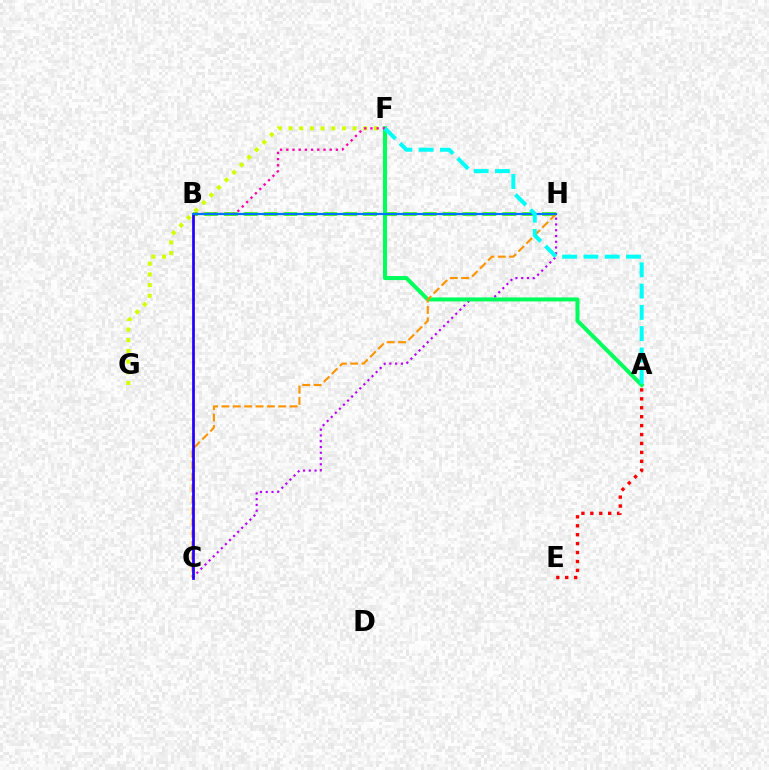{('B', 'H'): [{'color': '#3dff00', 'line_style': 'dashed', 'thickness': 2.7}, {'color': '#0074ff', 'line_style': 'solid', 'thickness': 1.58}], ('C', 'H'): [{'color': '#b900ff', 'line_style': 'dotted', 'thickness': 1.57}, {'color': '#ff9400', 'line_style': 'dashed', 'thickness': 1.54}], ('F', 'G'): [{'color': '#d1ff00', 'line_style': 'dotted', 'thickness': 2.9}], ('A', 'F'): [{'color': '#00ff5c', 'line_style': 'solid', 'thickness': 2.9}, {'color': '#00fff6', 'line_style': 'dashed', 'thickness': 2.89}], ('B', 'F'): [{'color': '#ff00ac', 'line_style': 'dotted', 'thickness': 1.68}], ('B', 'C'): [{'color': '#2500ff', 'line_style': 'solid', 'thickness': 1.98}], ('A', 'E'): [{'color': '#ff0000', 'line_style': 'dotted', 'thickness': 2.43}]}